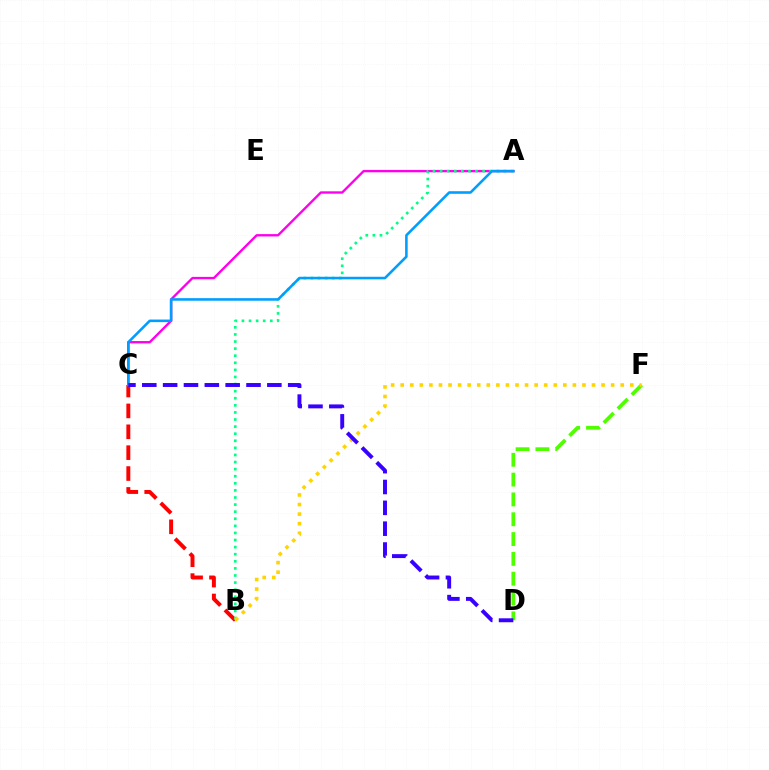{('A', 'C'): [{'color': '#ff00ed', 'line_style': 'solid', 'thickness': 1.7}, {'color': '#009eff', 'line_style': 'solid', 'thickness': 1.85}], ('D', 'F'): [{'color': '#4fff00', 'line_style': 'dashed', 'thickness': 2.69}], ('B', 'C'): [{'color': '#ff0000', 'line_style': 'dashed', 'thickness': 2.84}], ('A', 'B'): [{'color': '#00ff86', 'line_style': 'dotted', 'thickness': 1.93}], ('B', 'F'): [{'color': '#ffd500', 'line_style': 'dotted', 'thickness': 2.6}], ('C', 'D'): [{'color': '#3700ff', 'line_style': 'dashed', 'thickness': 2.83}]}